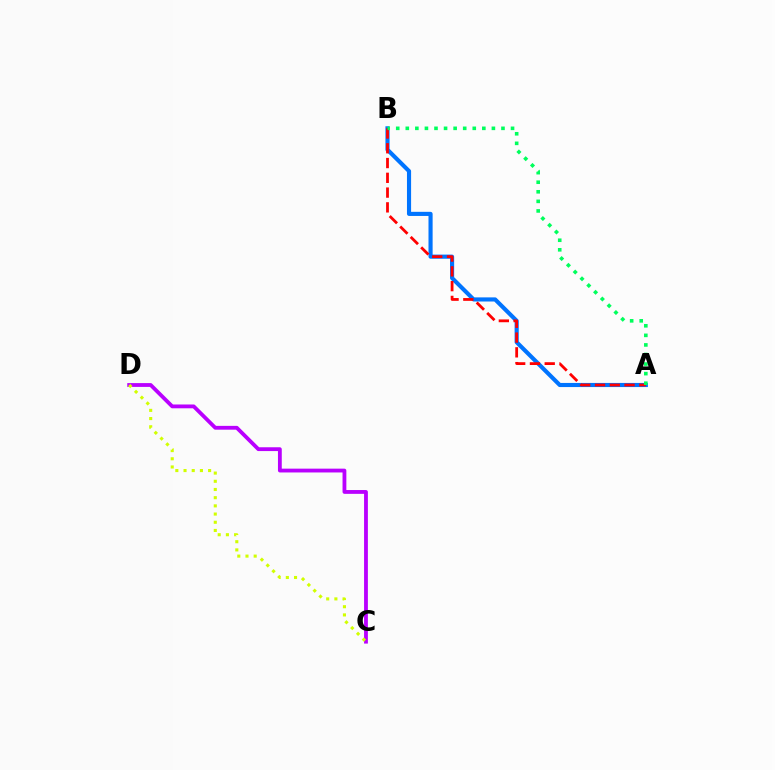{('A', 'B'): [{'color': '#0074ff', 'line_style': 'solid', 'thickness': 2.97}, {'color': '#ff0000', 'line_style': 'dashed', 'thickness': 2.01}, {'color': '#00ff5c', 'line_style': 'dotted', 'thickness': 2.6}], ('C', 'D'): [{'color': '#b900ff', 'line_style': 'solid', 'thickness': 2.75}, {'color': '#d1ff00', 'line_style': 'dotted', 'thickness': 2.23}]}